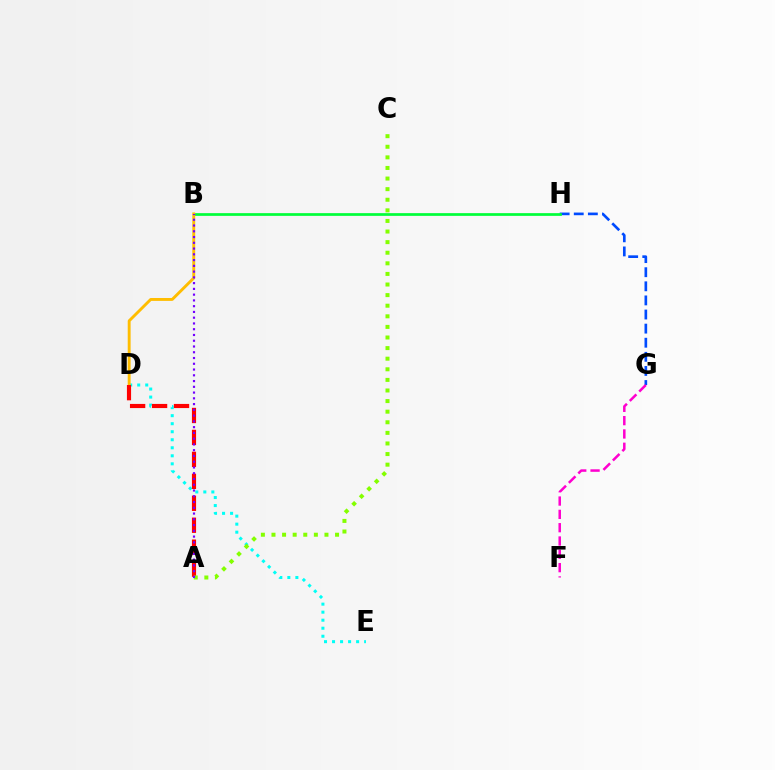{('G', 'H'): [{'color': '#004bff', 'line_style': 'dashed', 'thickness': 1.92}], ('D', 'E'): [{'color': '#00fff6', 'line_style': 'dotted', 'thickness': 2.18}], ('B', 'H'): [{'color': '#00ff39', 'line_style': 'solid', 'thickness': 1.96}], ('B', 'D'): [{'color': '#ffbd00', 'line_style': 'solid', 'thickness': 2.09}], ('A', 'D'): [{'color': '#ff0000', 'line_style': 'dashed', 'thickness': 2.98}], ('F', 'G'): [{'color': '#ff00cf', 'line_style': 'dashed', 'thickness': 1.81}], ('A', 'C'): [{'color': '#84ff00', 'line_style': 'dotted', 'thickness': 2.88}], ('A', 'B'): [{'color': '#7200ff', 'line_style': 'dotted', 'thickness': 1.57}]}